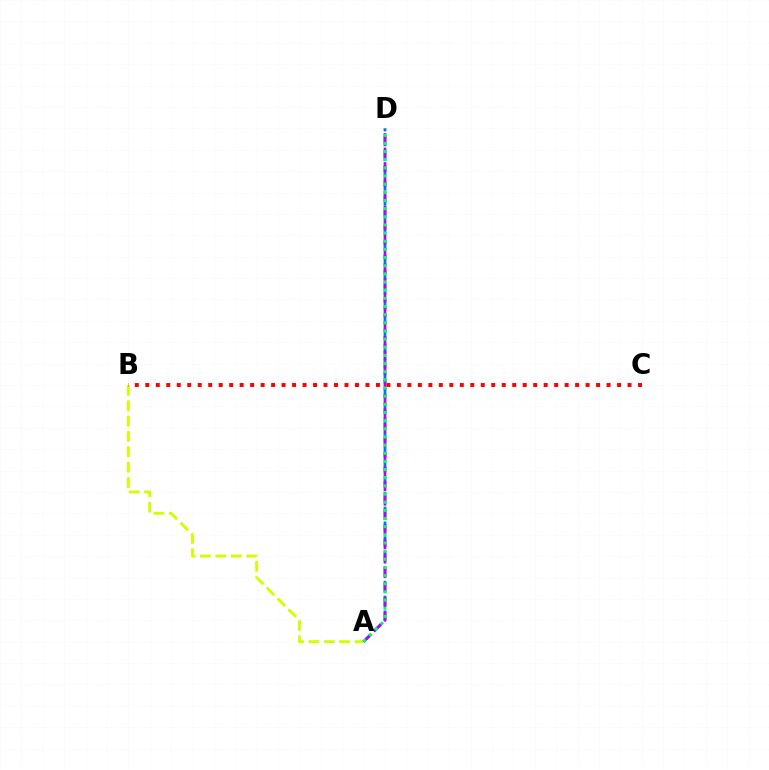{('A', 'B'): [{'color': '#d1ff00', 'line_style': 'dashed', 'thickness': 2.09}], ('A', 'D'): [{'color': '#0074ff', 'line_style': 'dashed', 'thickness': 2.02}, {'color': '#b900ff', 'line_style': 'dashed', 'thickness': 1.97}, {'color': '#00ff5c', 'line_style': 'dotted', 'thickness': 2.22}], ('B', 'C'): [{'color': '#ff0000', 'line_style': 'dotted', 'thickness': 2.85}]}